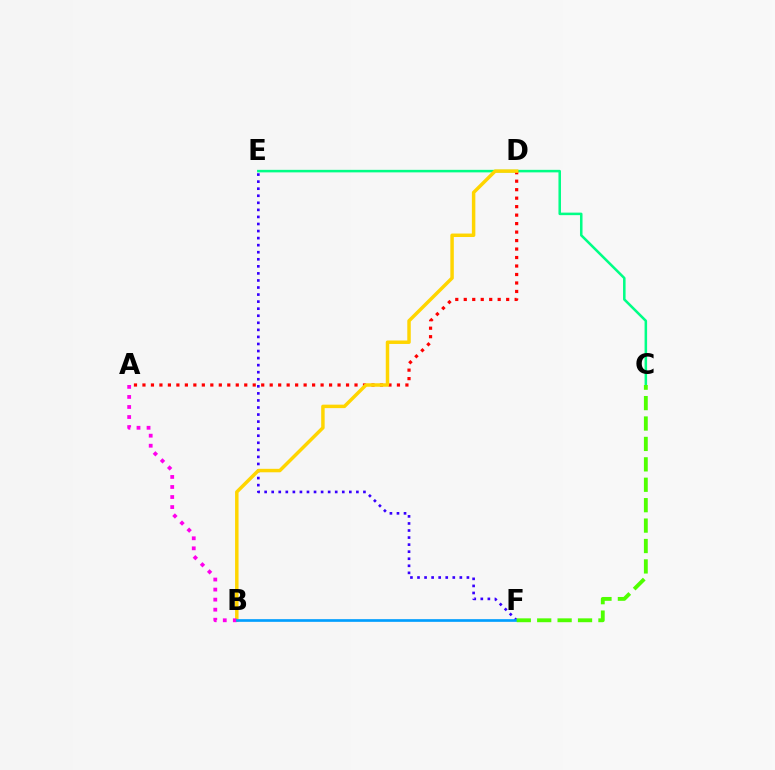{('C', 'E'): [{'color': '#00ff86', 'line_style': 'solid', 'thickness': 1.82}], ('A', 'D'): [{'color': '#ff0000', 'line_style': 'dotted', 'thickness': 2.3}], ('E', 'F'): [{'color': '#3700ff', 'line_style': 'dotted', 'thickness': 1.92}], ('B', 'D'): [{'color': '#ffd500', 'line_style': 'solid', 'thickness': 2.5}], ('A', 'B'): [{'color': '#ff00ed', 'line_style': 'dotted', 'thickness': 2.73}], ('B', 'F'): [{'color': '#009eff', 'line_style': 'solid', 'thickness': 1.92}], ('C', 'F'): [{'color': '#4fff00', 'line_style': 'dashed', 'thickness': 2.77}]}